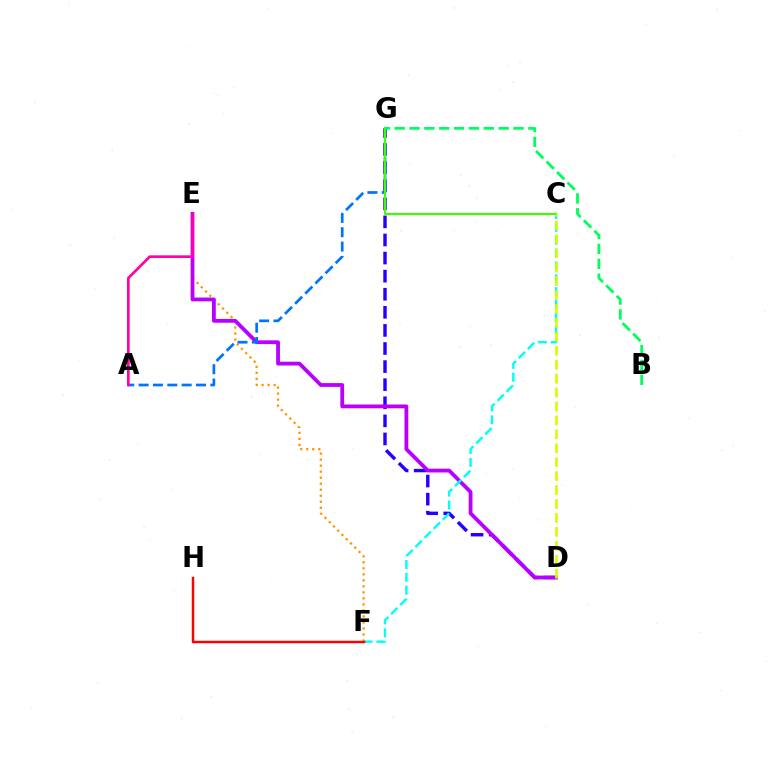{('E', 'F'): [{'color': '#ff9400', 'line_style': 'dotted', 'thickness': 1.64}], ('D', 'G'): [{'color': '#2500ff', 'line_style': 'dashed', 'thickness': 2.46}], ('D', 'E'): [{'color': '#b900ff', 'line_style': 'solid', 'thickness': 2.74}], ('A', 'G'): [{'color': '#0074ff', 'line_style': 'dashed', 'thickness': 1.95}], ('C', 'F'): [{'color': '#00fff6', 'line_style': 'dashed', 'thickness': 1.75}], ('C', 'G'): [{'color': '#3dff00', 'line_style': 'solid', 'thickness': 1.52}], ('F', 'H'): [{'color': '#ff0000', 'line_style': 'solid', 'thickness': 1.77}], ('B', 'G'): [{'color': '#00ff5c', 'line_style': 'dashed', 'thickness': 2.02}], ('C', 'D'): [{'color': '#d1ff00', 'line_style': 'dashed', 'thickness': 1.89}], ('A', 'E'): [{'color': '#ff00ac', 'line_style': 'solid', 'thickness': 1.92}]}